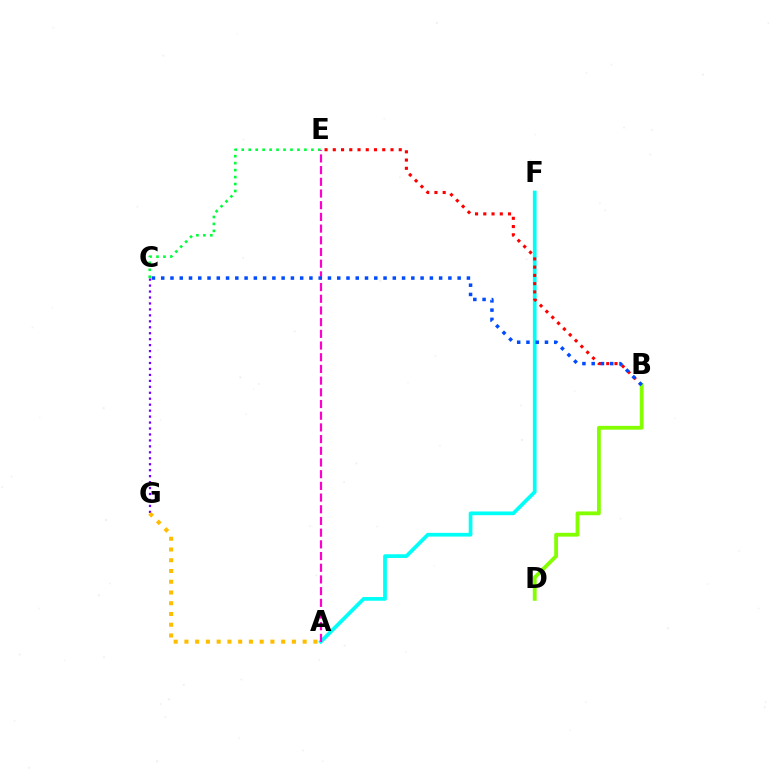{('C', 'G'): [{'color': '#7200ff', 'line_style': 'dotted', 'thickness': 1.62}], ('A', 'F'): [{'color': '#00fff6', 'line_style': 'solid', 'thickness': 2.68}], ('B', 'E'): [{'color': '#ff0000', 'line_style': 'dotted', 'thickness': 2.24}], ('C', 'E'): [{'color': '#00ff39', 'line_style': 'dotted', 'thickness': 1.89}], ('B', 'D'): [{'color': '#84ff00', 'line_style': 'solid', 'thickness': 2.75}], ('A', 'E'): [{'color': '#ff00cf', 'line_style': 'dashed', 'thickness': 1.59}], ('B', 'C'): [{'color': '#004bff', 'line_style': 'dotted', 'thickness': 2.52}], ('A', 'G'): [{'color': '#ffbd00', 'line_style': 'dotted', 'thickness': 2.92}]}